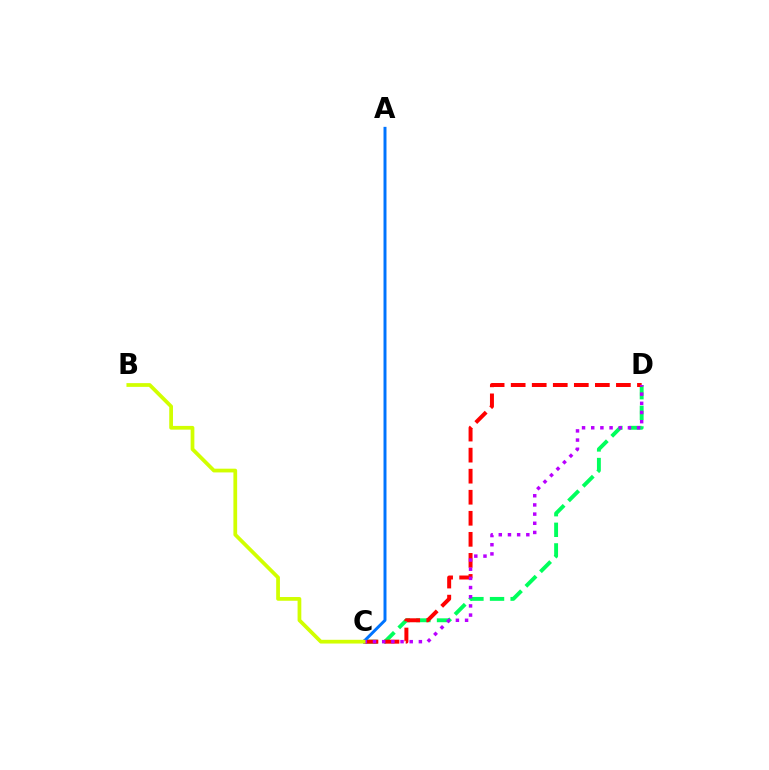{('C', 'D'): [{'color': '#00ff5c', 'line_style': 'dashed', 'thickness': 2.8}, {'color': '#ff0000', 'line_style': 'dashed', 'thickness': 2.86}, {'color': '#b900ff', 'line_style': 'dotted', 'thickness': 2.49}], ('A', 'C'): [{'color': '#0074ff', 'line_style': 'solid', 'thickness': 2.14}], ('B', 'C'): [{'color': '#d1ff00', 'line_style': 'solid', 'thickness': 2.69}]}